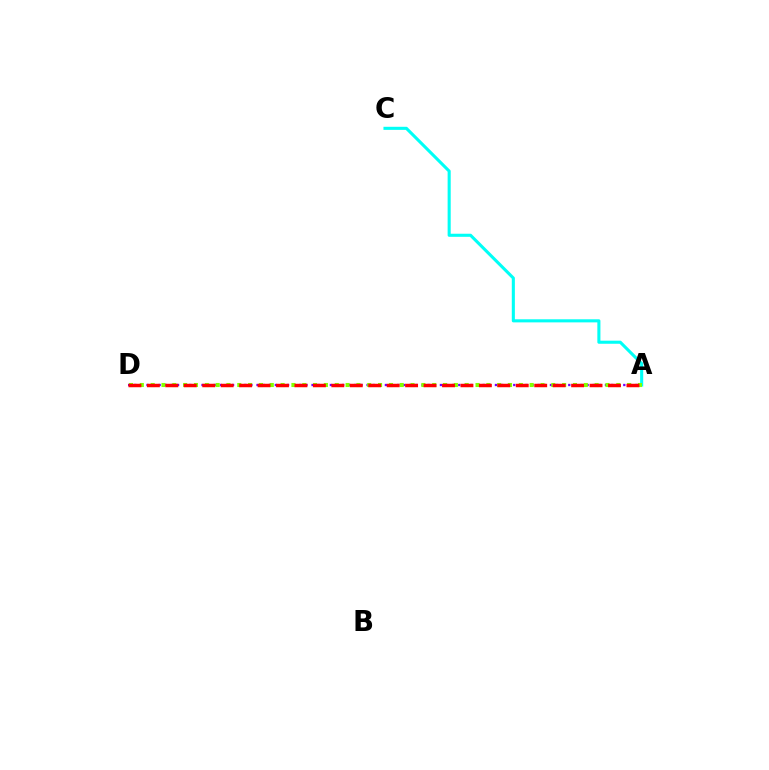{('A', 'D'): [{'color': '#7200ff', 'line_style': 'dotted', 'thickness': 1.66}, {'color': '#84ff00', 'line_style': 'dotted', 'thickness': 2.94}, {'color': '#ff0000', 'line_style': 'dashed', 'thickness': 2.51}], ('A', 'C'): [{'color': '#00fff6', 'line_style': 'solid', 'thickness': 2.22}]}